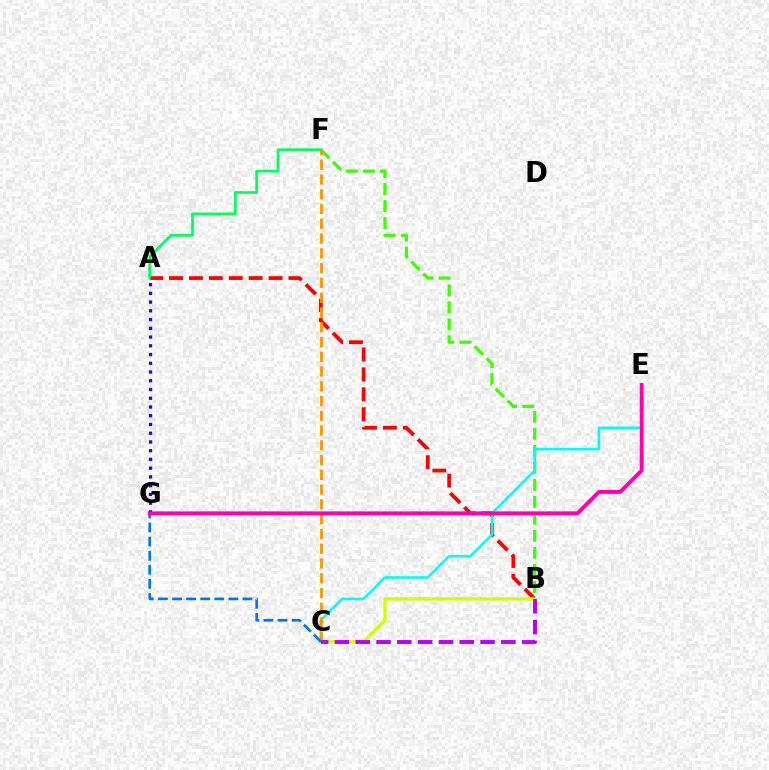{('A', 'B'): [{'color': '#ff0000', 'line_style': 'dashed', 'thickness': 2.71}], ('B', 'F'): [{'color': '#3dff00', 'line_style': 'dashed', 'thickness': 2.31}], ('B', 'C'): [{'color': '#d1ff00', 'line_style': 'solid', 'thickness': 2.35}, {'color': '#b900ff', 'line_style': 'dashed', 'thickness': 2.83}], ('C', 'E'): [{'color': '#00fff6', 'line_style': 'solid', 'thickness': 1.85}], ('A', 'F'): [{'color': '#00ff5c', 'line_style': 'solid', 'thickness': 1.95}], ('A', 'G'): [{'color': '#2500ff', 'line_style': 'dotted', 'thickness': 2.37}], ('C', 'F'): [{'color': '#ff9400', 'line_style': 'dashed', 'thickness': 2.01}], ('C', 'G'): [{'color': '#0074ff', 'line_style': 'dashed', 'thickness': 1.91}], ('E', 'G'): [{'color': '#ff00ac', 'line_style': 'solid', 'thickness': 2.8}]}